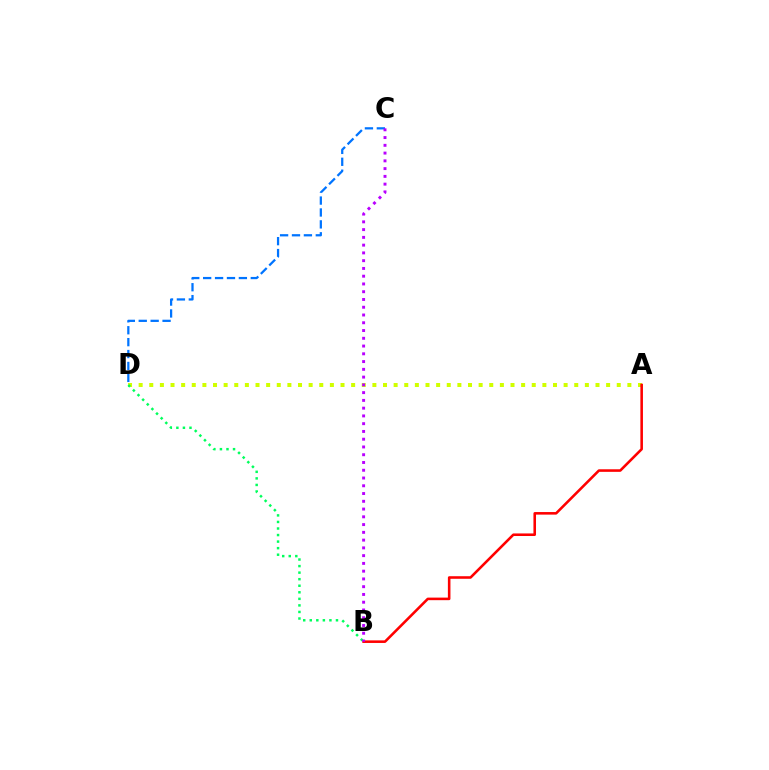{('C', 'D'): [{'color': '#0074ff', 'line_style': 'dashed', 'thickness': 1.62}], ('A', 'D'): [{'color': '#d1ff00', 'line_style': 'dotted', 'thickness': 2.89}], ('A', 'B'): [{'color': '#ff0000', 'line_style': 'solid', 'thickness': 1.85}], ('B', 'D'): [{'color': '#00ff5c', 'line_style': 'dotted', 'thickness': 1.78}], ('B', 'C'): [{'color': '#b900ff', 'line_style': 'dotted', 'thickness': 2.11}]}